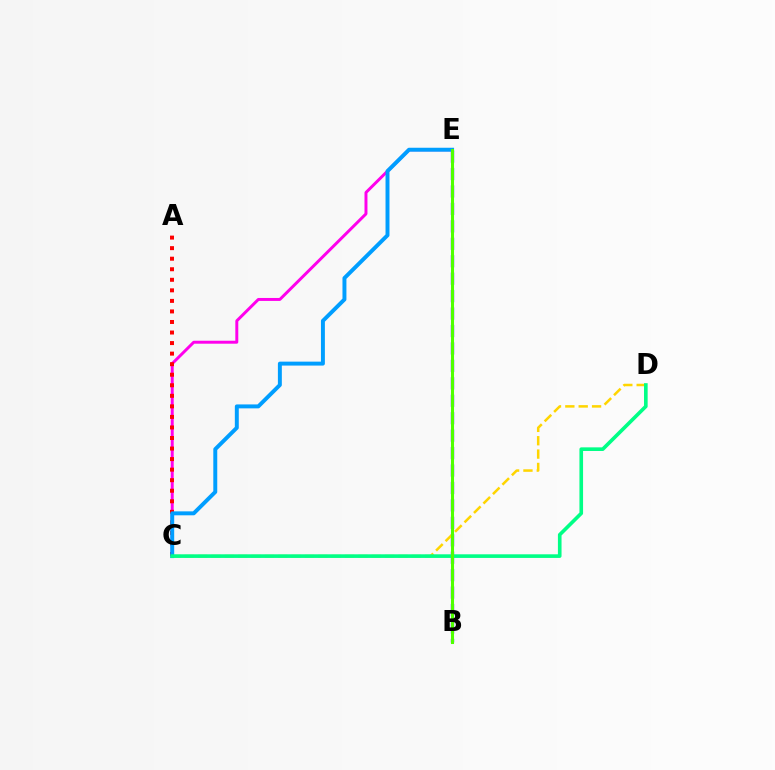{('B', 'E'): [{'color': '#3700ff', 'line_style': 'dashed', 'thickness': 2.37}, {'color': '#4fff00', 'line_style': 'solid', 'thickness': 2.2}], ('C', 'D'): [{'color': '#ffd500', 'line_style': 'dashed', 'thickness': 1.81}, {'color': '#00ff86', 'line_style': 'solid', 'thickness': 2.62}], ('C', 'E'): [{'color': '#ff00ed', 'line_style': 'solid', 'thickness': 2.13}, {'color': '#009eff', 'line_style': 'solid', 'thickness': 2.84}], ('A', 'C'): [{'color': '#ff0000', 'line_style': 'dotted', 'thickness': 2.87}]}